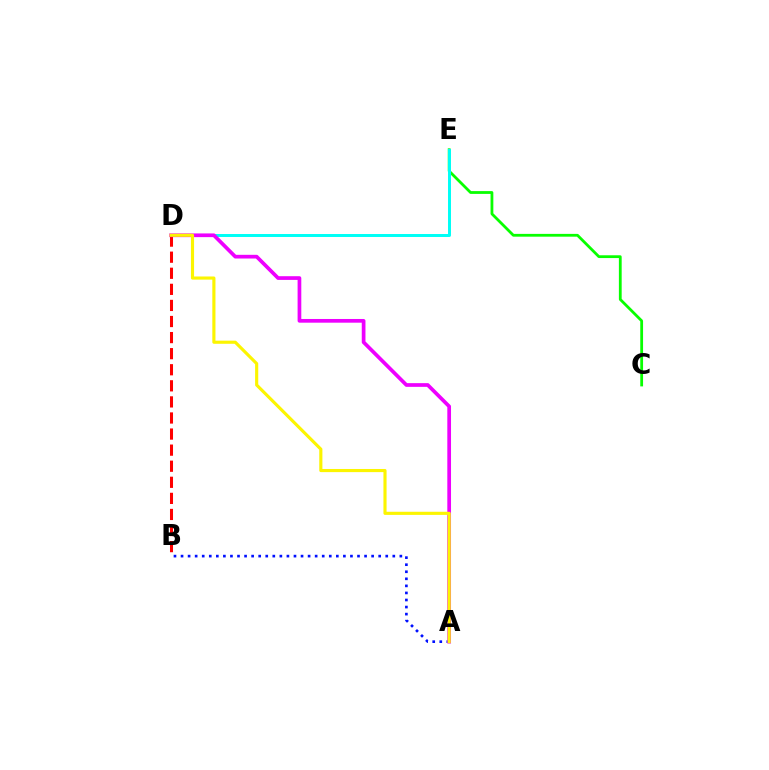{('B', 'D'): [{'color': '#ff0000', 'line_style': 'dashed', 'thickness': 2.18}], ('A', 'B'): [{'color': '#0010ff', 'line_style': 'dotted', 'thickness': 1.92}], ('C', 'E'): [{'color': '#08ff00', 'line_style': 'solid', 'thickness': 2.01}], ('D', 'E'): [{'color': '#00fff6', 'line_style': 'solid', 'thickness': 2.14}], ('A', 'D'): [{'color': '#ee00ff', 'line_style': 'solid', 'thickness': 2.67}, {'color': '#fcf500', 'line_style': 'solid', 'thickness': 2.26}]}